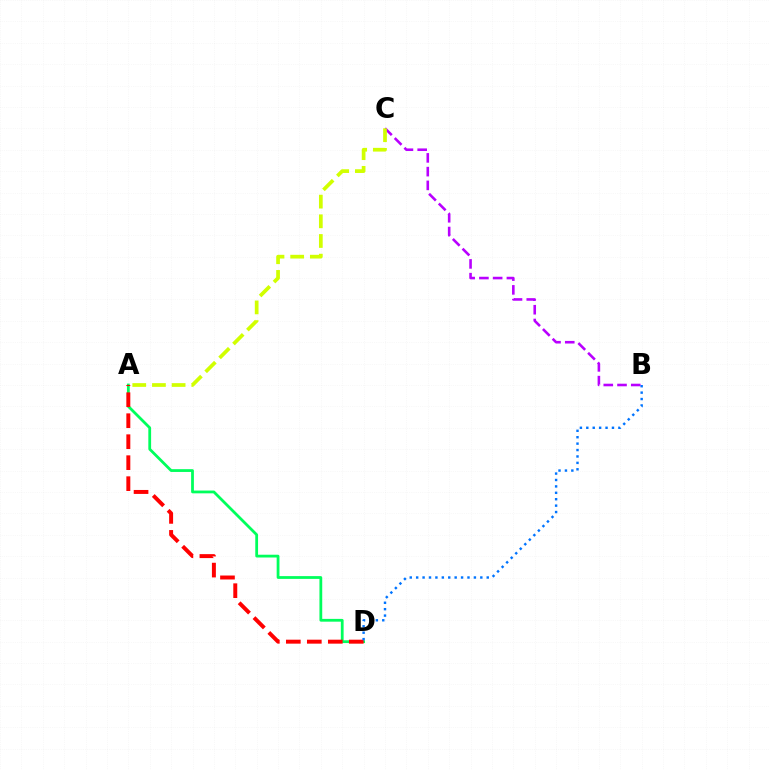{('A', 'D'): [{'color': '#00ff5c', 'line_style': 'solid', 'thickness': 2.01}, {'color': '#ff0000', 'line_style': 'dashed', 'thickness': 2.85}], ('B', 'C'): [{'color': '#b900ff', 'line_style': 'dashed', 'thickness': 1.87}], ('A', 'C'): [{'color': '#d1ff00', 'line_style': 'dashed', 'thickness': 2.67}], ('B', 'D'): [{'color': '#0074ff', 'line_style': 'dotted', 'thickness': 1.74}]}